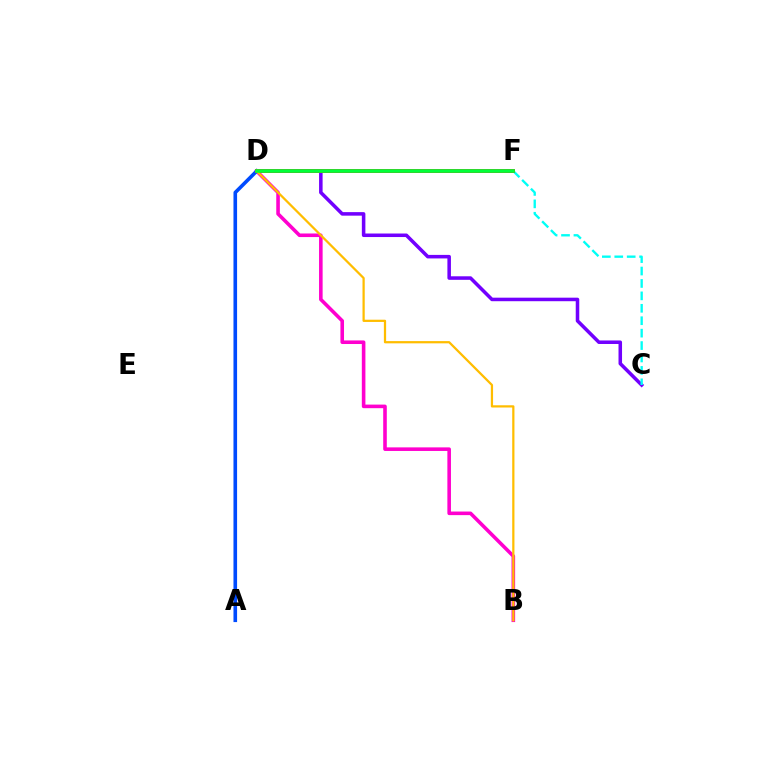{('B', 'D'): [{'color': '#ff00cf', 'line_style': 'solid', 'thickness': 2.58}, {'color': '#ffbd00', 'line_style': 'solid', 'thickness': 1.61}], ('A', 'D'): [{'color': '#004bff', 'line_style': 'solid', 'thickness': 2.6}], ('C', 'D'): [{'color': '#7200ff', 'line_style': 'solid', 'thickness': 2.54}], ('C', 'F'): [{'color': '#00fff6', 'line_style': 'dashed', 'thickness': 1.69}], ('D', 'F'): [{'color': '#84ff00', 'line_style': 'solid', 'thickness': 2.74}, {'color': '#ff0000', 'line_style': 'solid', 'thickness': 2.54}, {'color': '#00ff39', 'line_style': 'solid', 'thickness': 2.59}]}